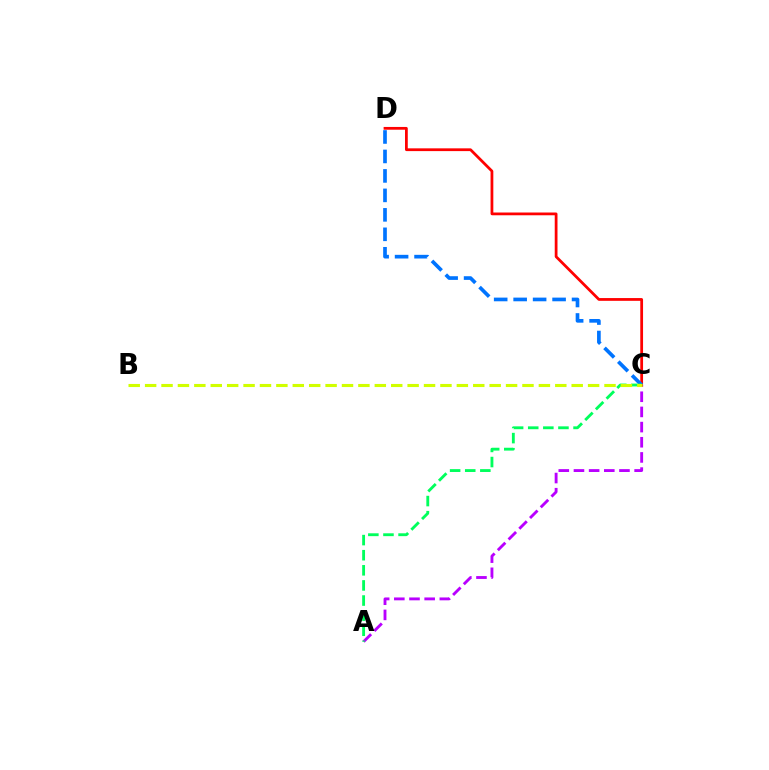{('A', 'C'): [{'color': '#b900ff', 'line_style': 'dashed', 'thickness': 2.06}, {'color': '#00ff5c', 'line_style': 'dashed', 'thickness': 2.05}], ('C', 'D'): [{'color': '#ff0000', 'line_style': 'solid', 'thickness': 1.99}, {'color': '#0074ff', 'line_style': 'dashed', 'thickness': 2.64}], ('B', 'C'): [{'color': '#d1ff00', 'line_style': 'dashed', 'thickness': 2.23}]}